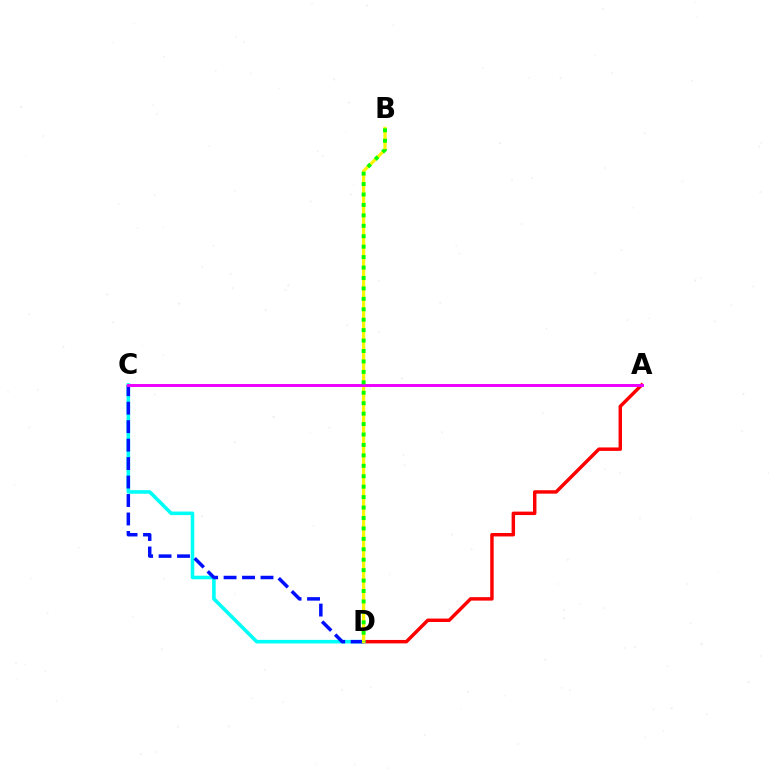{('A', 'D'): [{'color': '#ff0000', 'line_style': 'solid', 'thickness': 2.48}], ('C', 'D'): [{'color': '#00fff6', 'line_style': 'solid', 'thickness': 2.57}, {'color': '#0010ff', 'line_style': 'dashed', 'thickness': 2.51}], ('B', 'D'): [{'color': '#fcf500', 'line_style': 'solid', 'thickness': 2.32}, {'color': '#08ff00', 'line_style': 'dotted', 'thickness': 2.84}], ('A', 'C'): [{'color': '#ee00ff', 'line_style': 'solid', 'thickness': 2.12}]}